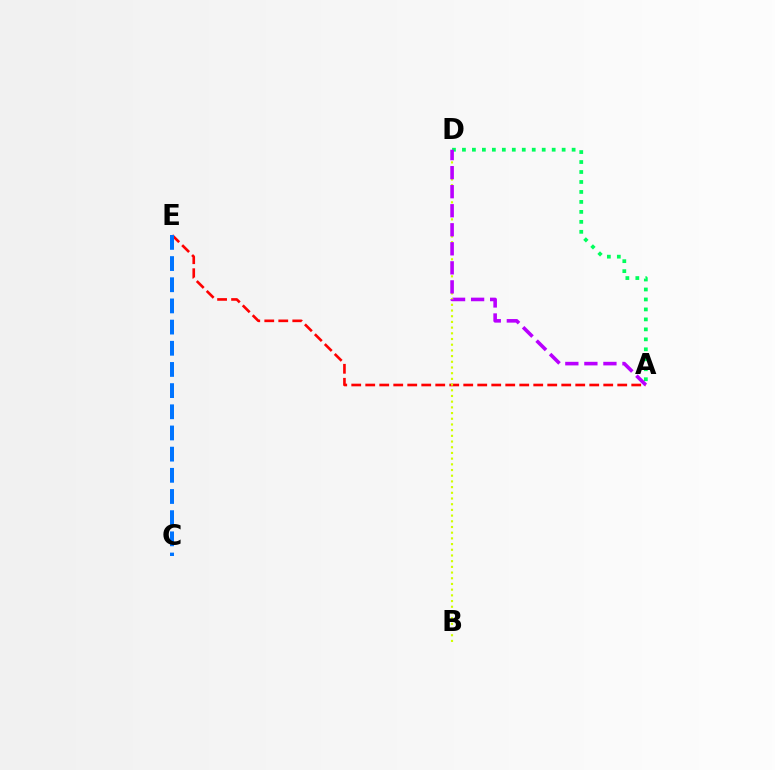{('A', 'E'): [{'color': '#ff0000', 'line_style': 'dashed', 'thickness': 1.9}], ('C', 'E'): [{'color': '#0074ff', 'line_style': 'dashed', 'thickness': 2.88}], ('A', 'D'): [{'color': '#00ff5c', 'line_style': 'dotted', 'thickness': 2.71}, {'color': '#b900ff', 'line_style': 'dashed', 'thickness': 2.59}], ('B', 'D'): [{'color': '#d1ff00', 'line_style': 'dotted', 'thickness': 1.55}]}